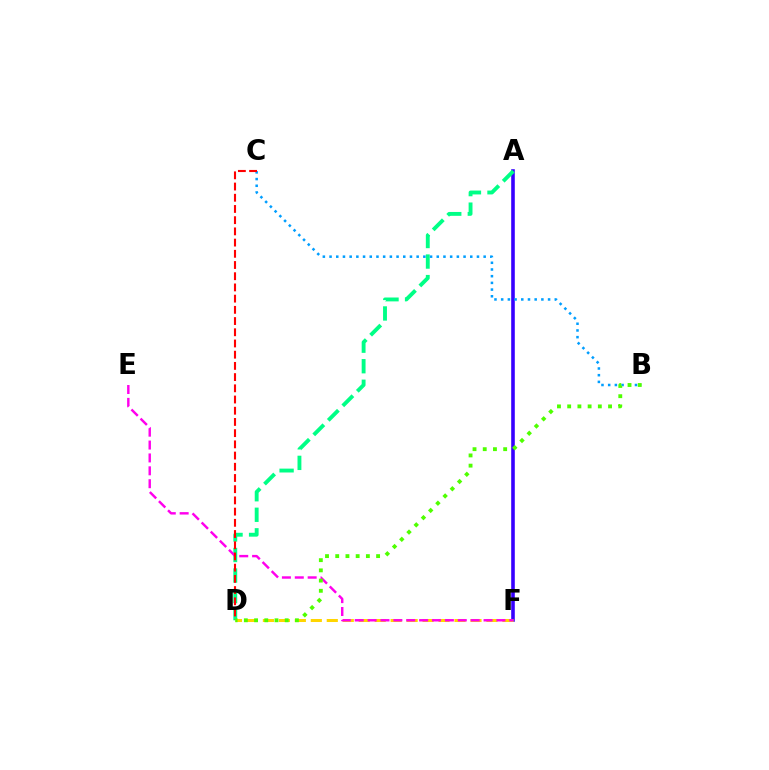{('A', 'F'): [{'color': '#3700ff', 'line_style': 'solid', 'thickness': 2.59}], ('A', 'D'): [{'color': '#00ff86', 'line_style': 'dashed', 'thickness': 2.79}], ('B', 'C'): [{'color': '#009eff', 'line_style': 'dotted', 'thickness': 1.82}], ('D', 'F'): [{'color': '#ffd500', 'line_style': 'dashed', 'thickness': 2.17}], ('E', 'F'): [{'color': '#ff00ed', 'line_style': 'dashed', 'thickness': 1.75}], ('C', 'D'): [{'color': '#ff0000', 'line_style': 'dashed', 'thickness': 1.52}], ('B', 'D'): [{'color': '#4fff00', 'line_style': 'dotted', 'thickness': 2.78}]}